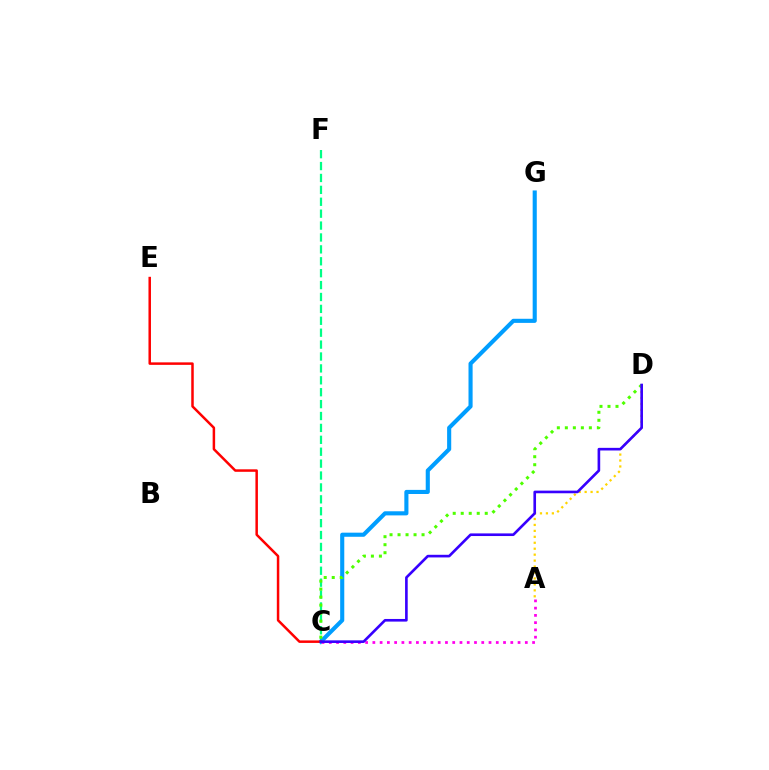{('C', 'F'): [{'color': '#00ff86', 'line_style': 'dashed', 'thickness': 1.62}], ('A', 'D'): [{'color': '#ffd500', 'line_style': 'dotted', 'thickness': 1.62}], ('C', 'G'): [{'color': '#009eff', 'line_style': 'solid', 'thickness': 2.96}], ('C', 'E'): [{'color': '#ff0000', 'line_style': 'solid', 'thickness': 1.8}], ('A', 'C'): [{'color': '#ff00ed', 'line_style': 'dotted', 'thickness': 1.97}], ('C', 'D'): [{'color': '#4fff00', 'line_style': 'dotted', 'thickness': 2.17}, {'color': '#3700ff', 'line_style': 'solid', 'thickness': 1.9}]}